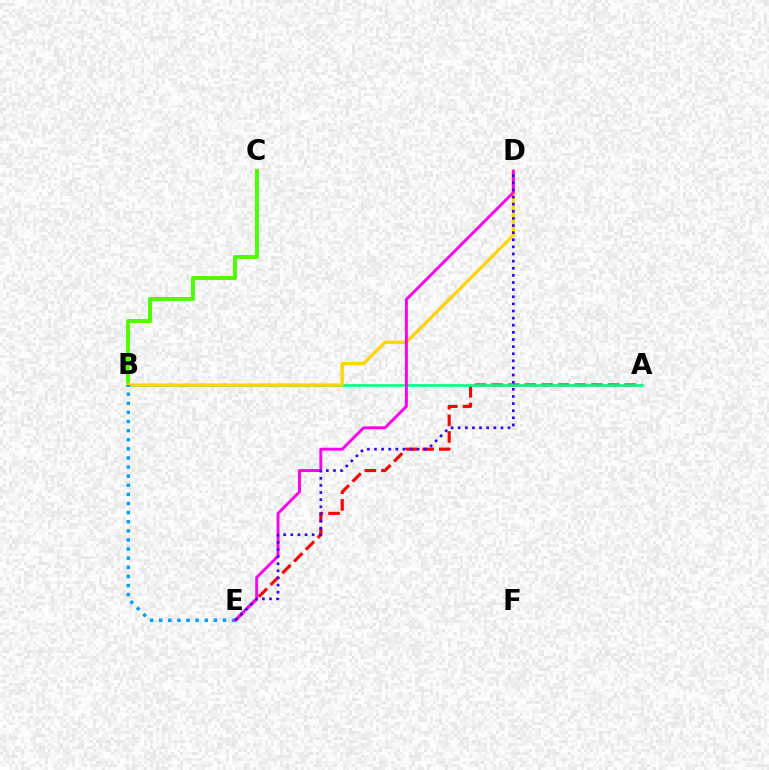{('A', 'E'): [{'color': '#ff0000', 'line_style': 'dashed', 'thickness': 2.26}], ('A', 'B'): [{'color': '#00ff86', 'line_style': 'solid', 'thickness': 1.92}], ('B', 'C'): [{'color': '#4fff00', 'line_style': 'solid', 'thickness': 2.87}], ('B', 'D'): [{'color': '#ffd500', 'line_style': 'solid', 'thickness': 2.34}], ('B', 'E'): [{'color': '#009eff', 'line_style': 'dotted', 'thickness': 2.47}], ('D', 'E'): [{'color': '#ff00ed', 'line_style': 'solid', 'thickness': 2.1}, {'color': '#3700ff', 'line_style': 'dotted', 'thickness': 1.94}]}